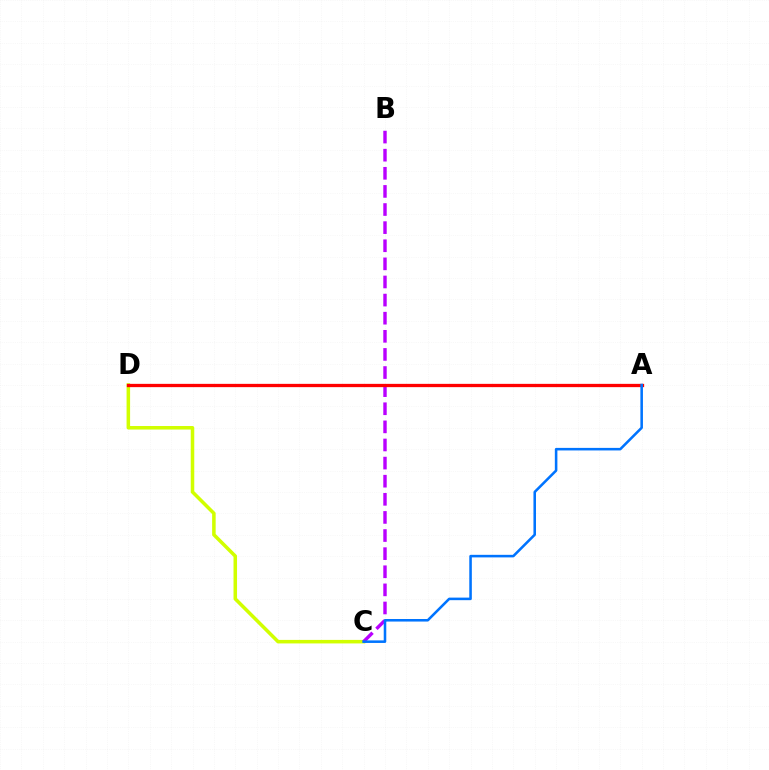{('C', 'D'): [{'color': '#d1ff00', 'line_style': 'solid', 'thickness': 2.54}], ('B', 'C'): [{'color': '#b900ff', 'line_style': 'dashed', 'thickness': 2.46}], ('A', 'D'): [{'color': '#00ff5c', 'line_style': 'dotted', 'thickness': 2.03}, {'color': '#ff0000', 'line_style': 'solid', 'thickness': 2.37}], ('A', 'C'): [{'color': '#0074ff', 'line_style': 'solid', 'thickness': 1.84}]}